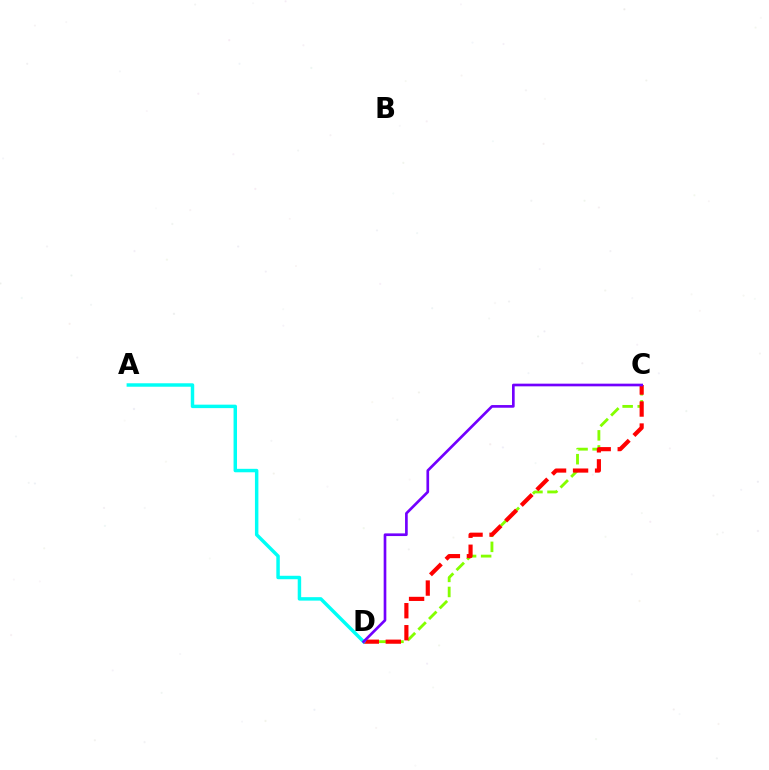{('C', 'D'): [{'color': '#84ff00', 'line_style': 'dashed', 'thickness': 2.05}, {'color': '#ff0000', 'line_style': 'dashed', 'thickness': 2.99}, {'color': '#7200ff', 'line_style': 'solid', 'thickness': 1.92}], ('A', 'D'): [{'color': '#00fff6', 'line_style': 'solid', 'thickness': 2.49}]}